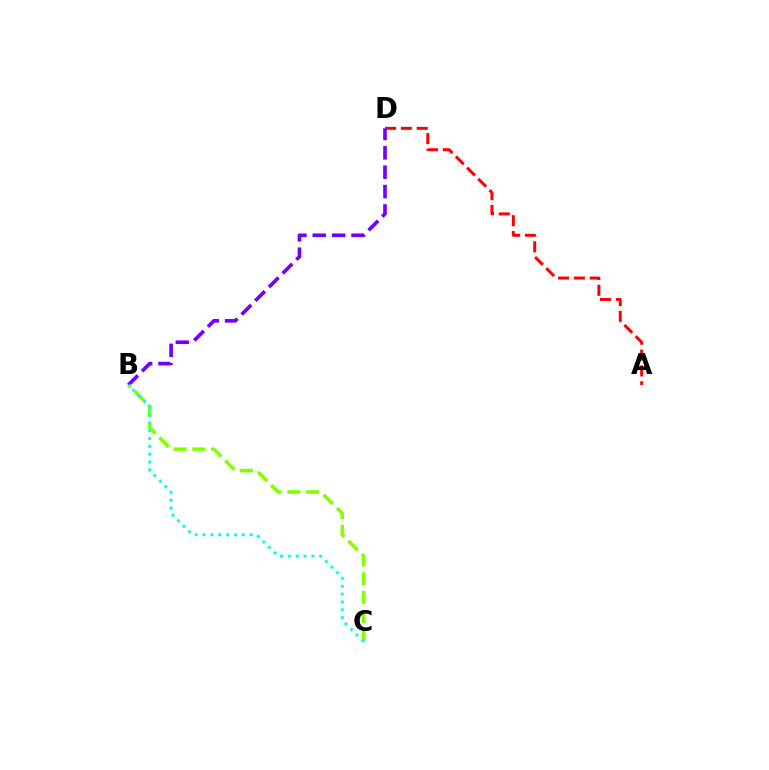{('A', 'D'): [{'color': '#ff0000', 'line_style': 'dashed', 'thickness': 2.15}], ('B', 'D'): [{'color': '#7200ff', 'line_style': 'dashed', 'thickness': 2.63}], ('B', 'C'): [{'color': '#84ff00', 'line_style': 'dashed', 'thickness': 2.55}, {'color': '#00fff6', 'line_style': 'dotted', 'thickness': 2.13}]}